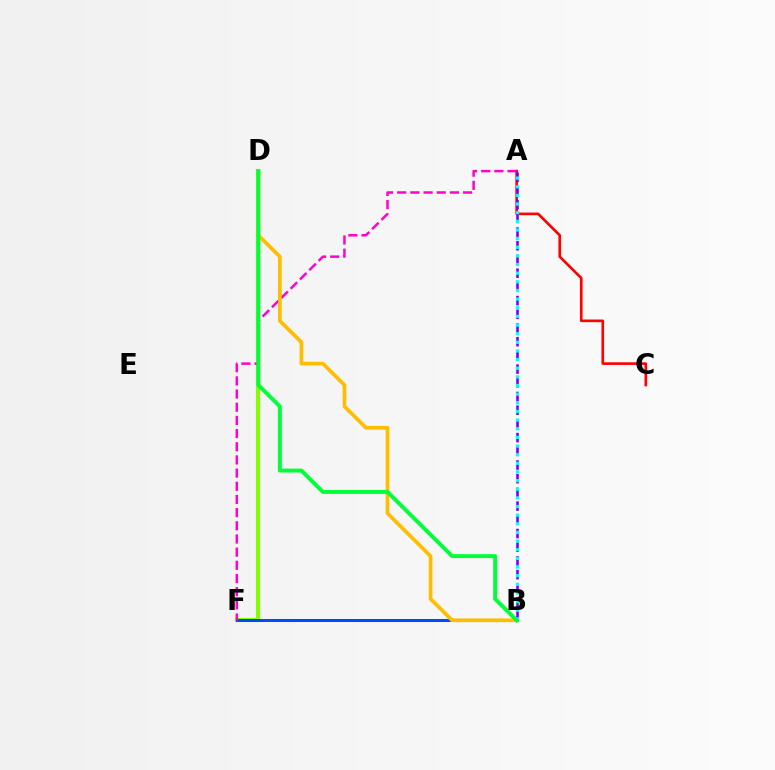{('D', 'F'): [{'color': '#84ff00', 'line_style': 'solid', 'thickness': 2.96}], ('B', 'F'): [{'color': '#004bff', 'line_style': 'solid', 'thickness': 2.17}], ('A', 'C'): [{'color': '#ff0000', 'line_style': 'solid', 'thickness': 1.9}], ('A', 'F'): [{'color': '#ff00cf', 'line_style': 'dashed', 'thickness': 1.79}], ('B', 'D'): [{'color': '#ffbd00', 'line_style': 'solid', 'thickness': 2.66}, {'color': '#00ff39', 'line_style': 'solid', 'thickness': 2.82}], ('A', 'B'): [{'color': '#7200ff', 'line_style': 'dashed', 'thickness': 1.86}, {'color': '#00fff6', 'line_style': 'dotted', 'thickness': 2.35}]}